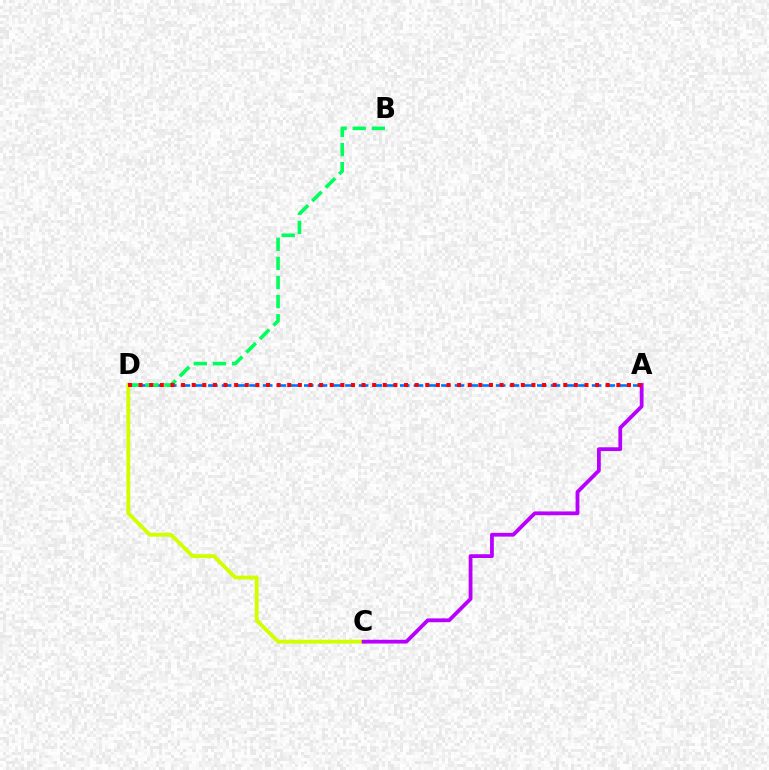{('C', 'D'): [{'color': '#d1ff00', 'line_style': 'solid', 'thickness': 2.79}], ('A', 'D'): [{'color': '#0074ff', 'line_style': 'dashed', 'thickness': 1.86}, {'color': '#ff0000', 'line_style': 'dotted', 'thickness': 2.88}], ('A', 'C'): [{'color': '#b900ff', 'line_style': 'solid', 'thickness': 2.73}], ('B', 'D'): [{'color': '#00ff5c', 'line_style': 'dashed', 'thickness': 2.6}]}